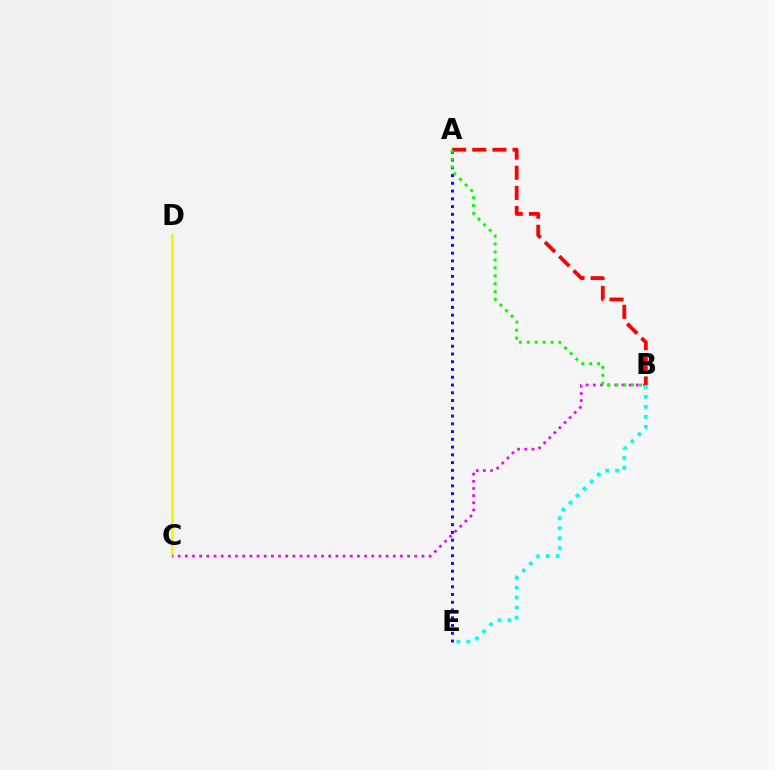{('C', 'D'): [{'color': '#fcf500', 'line_style': 'solid', 'thickness': 2.06}], ('A', 'E'): [{'color': '#0010ff', 'line_style': 'dotted', 'thickness': 2.11}], ('B', 'C'): [{'color': '#ee00ff', 'line_style': 'dotted', 'thickness': 1.95}], ('B', 'E'): [{'color': '#00fff6', 'line_style': 'dotted', 'thickness': 2.71}], ('A', 'B'): [{'color': '#ff0000', 'line_style': 'dashed', 'thickness': 2.74}, {'color': '#08ff00', 'line_style': 'dotted', 'thickness': 2.15}]}